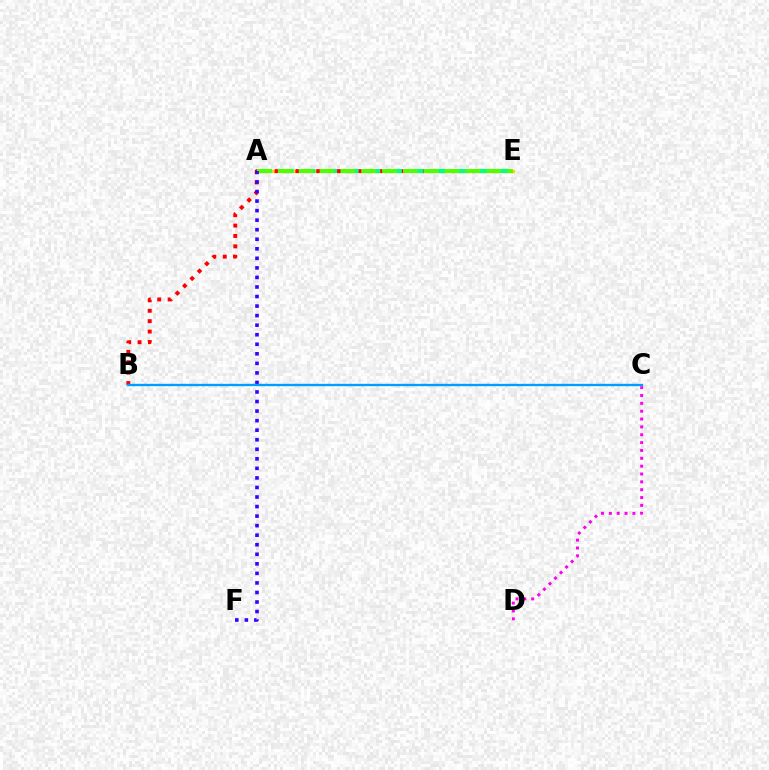{('A', 'E'): [{'color': '#ffd500', 'line_style': 'solid', 'thickness': 2.33}, {'color': '#00ff86', 'line_style': 'dashed', 'thickness': 2.94}, {'color': '#4fff00', 'line_style': 'dashed', 'thickness': 2.83}], ('C', 'D'): [{'color': '#ff00ed', 'line_style': 'dotted', 'thickness': 2.13}], ('B', 'E'): [{'color': '#ff0000', 'line_style': 'dotted', 'thickness': 2.83}], ('A', 'F'): [{'color': '#3700ff', 'line_style': 'dotted', 'thickness': 2.59}], ('B', 'C'): [{'color': '#009eff', 'line_style': 'solid', 'thickness': 1.69}]}